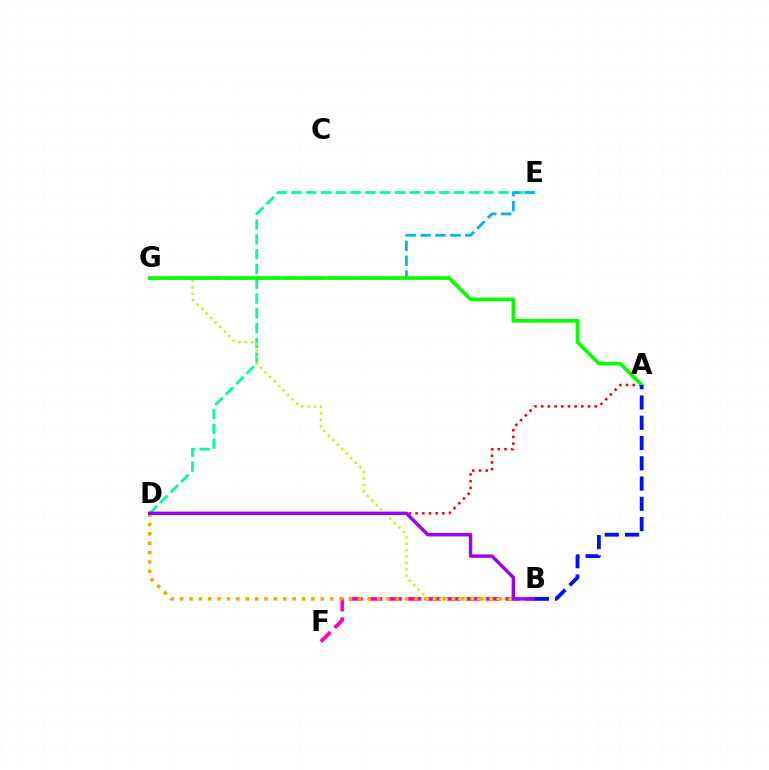{('D', 'E'): [{'color': '#00ff9d', 'line_style': 'dashed', 'thickness': 2.01}], ('E', 'G'): [{'color': '#00b5ff', 'line_style': 'dashed', 'thickness': 2.02}], ('B', 'F'): [{'color': '#ff00bd', 'line_style': 'dashed', 'thickness': 2.65}], ('B', 'D'): [{'color': '#ffa500', 'line_style': 'dotted', 'thickness': 2.55}, {'color': '#9b00ff', 'line_style': 'solid', 'thickness': 2.46}], ('A', 'D'): [{'color': '#ff0000', 'line_style': 'dotted', 'thickness': 1.82}], ('B', 'G'): [{'color': '#b3ff00', 'line_style': 'dotted', 'thickness': 1.73}], ('A', 'G'): [{'color': '#08ff00', 'line_style': 'solid', 'thickness': 2.64}], ('A', 'B'): [{'color': '#0010ff', 'line_style': 'dashed', 'thickness': 2.75}]}